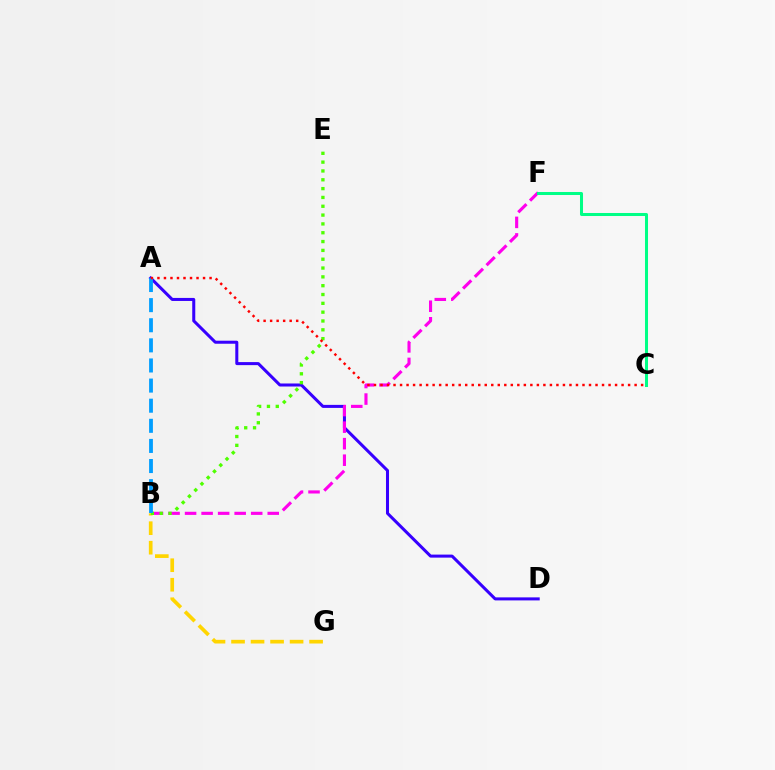{('B', 'G'): [{'color': '#ffd500', 'line_style': 'dashed', 'thickness': 2.65}], ('A', 'D'): [{'color': '#3700ff', 'line_style': 'solid', 'thickness': 2.18}], ('B', 'F'): [{'color': '#ff00ed', 'line_style': 'dashed', 'thickness': 2.25}], ('B', 'E'): [{'color': '#4fff00', 'line_style': 'dotted', 'thickness': 2.4}], ('A', 'B'): [{'color': '#009eff', 'line_style': 'dashed', 'thickness': 2.73}], ('C', 'F'): [{'color': '#00ff86', 'line_style': 'solid', 'thickness': 2.18}], ('A', 'C'): [{'color': '#ff0000', 'line_style': 'dotted', 'thickness': 1.77}]}